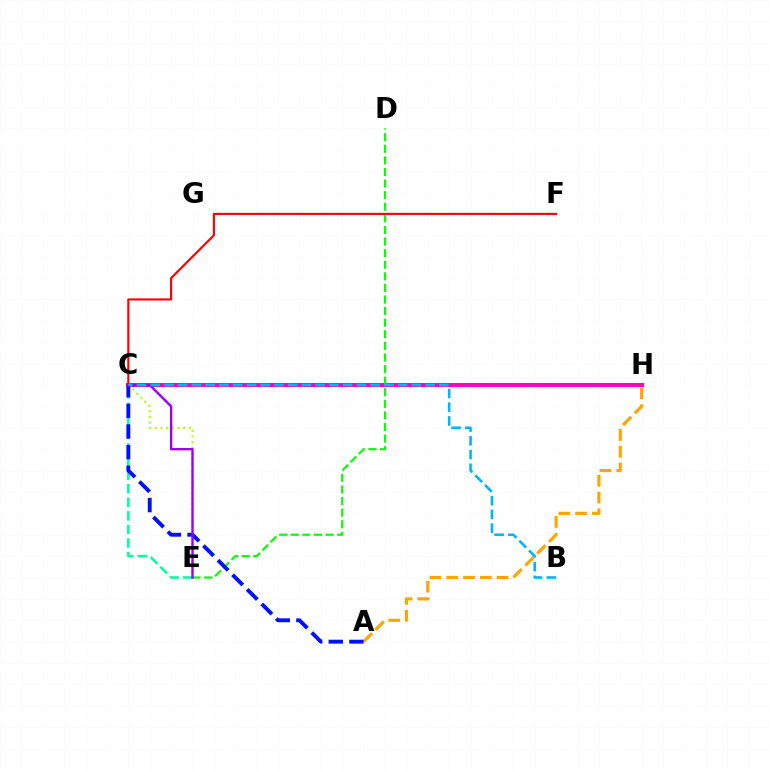{('C', 'H'): [{'color': '#ff00bd', 'line_style': 'solid', 'thickness': 2.86}], ('D', 'E'): [{'color': '#08ff00', 'line_style': 'dashed', 'thickness': 1.57}], ('A', 'H'): [{'color': '#ffa500', 'line_style': 'dashed', 'thickness': 2.28}], ('C', 'E'): [{'color': '#b3ff00', 'line_style': 'dotted', 'thickness': 1.54}, {'color': '#00ff9d', 'line_style': 'dashed', 'thickness': 1.84}, {'color': '#9b00ff', 'line_style': 'solid', 'thickness': 1.72}], ('A', 'C'): [{'color': '#0010ff', 'line_style': 'dashed', 'thickness': 2.8}], ('C', 'F'): [{'color': '#ff0000', 'line_style': 'solid', 'thickness': 1.54}], ('B', 'C'): [{'color': '#00b5ff', 'line_style': 'dashed', 'thickness': 1.87}]}